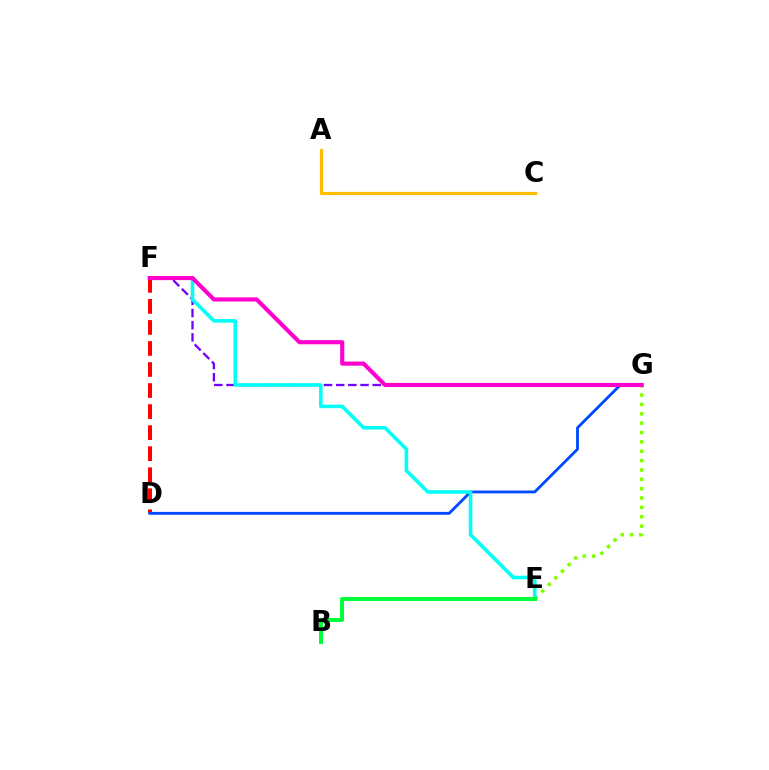{('E', 'G'): [{'color': '#84ff00', 'line_style': 'dotted', 'thickness': 2.54}], ('F', 'G'): [{'color': '#7200ff', 'line_style': 'dashed', 'thickness': 1.66}, {'color': '#ff00cf', 'line_style': 'solid', 'thickness': 2.97}], ('D', 'F'): [{'color': '#ff0000', 'line_style': 'dashed', 'thickness': 2.86}], ('D', 'G'): [{'color': '#004bff', 'line_style': 'solid', 'thickness': 2.05}], ('E', 'F'): [{'color': '#00fff6', 'line_style': 'solid', 'thickness': 2.57}], ('A', 'C'): [{'color': '#ffbd00', 'line_style': 'solid', 'thickness': 2.27}], ('B', 'E'): [{'color': '#00ff39', 'line_style': 'solid', 'thickness': 2.88}]}